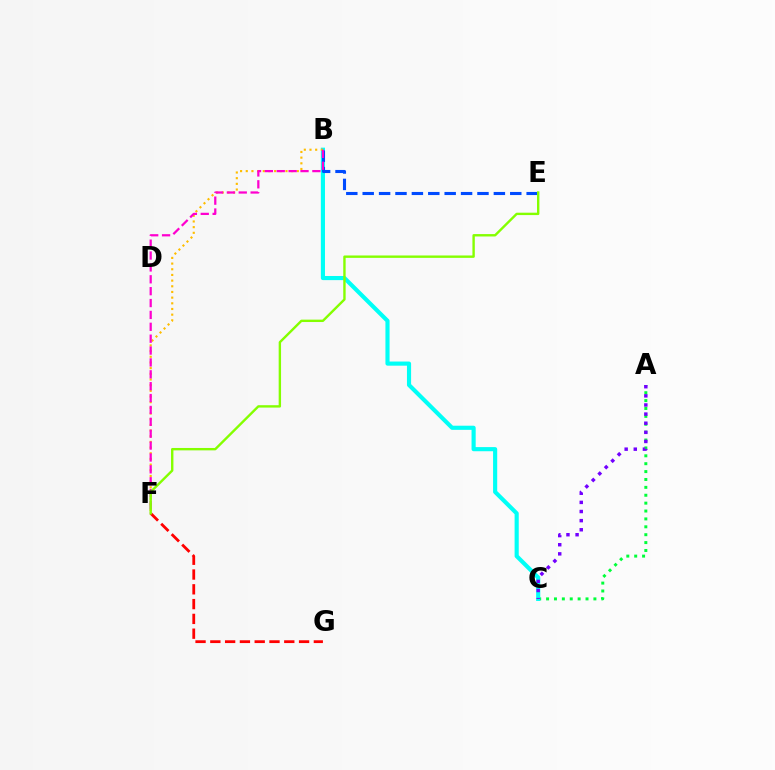{('A', 'C'): [{'color': '#00ff39', 'line_style': 'dotted', 'thickness': 2.14}, {'color': '#7200ff', 'line_style': 'dotted', 'thickness': 2.48}], ('F', 'G'): [{'color': '#ff0000', 'line_style': 'dashed', 'thickness': 2.01}], ('B', 'C'): [{'color': '#00fff6', 'line_style': 'solid', 'thickness': 2.98}], ('B', 'E'): [{'color': '#004bff', 'line_style': 'dashed', 'thickness': 2.23}], ('B', 'F'): [{'color': '#ffbd00', 'line_style': 'dotted', 'thickness': 1.54}, {'color': '#ff00cf', 'line_style': 'dashed', 'thickness': 1.61}], ('E', 'F'): [{'color': '#84ff00', 'line_style': 'solid', 'thickness': 1.72}]}